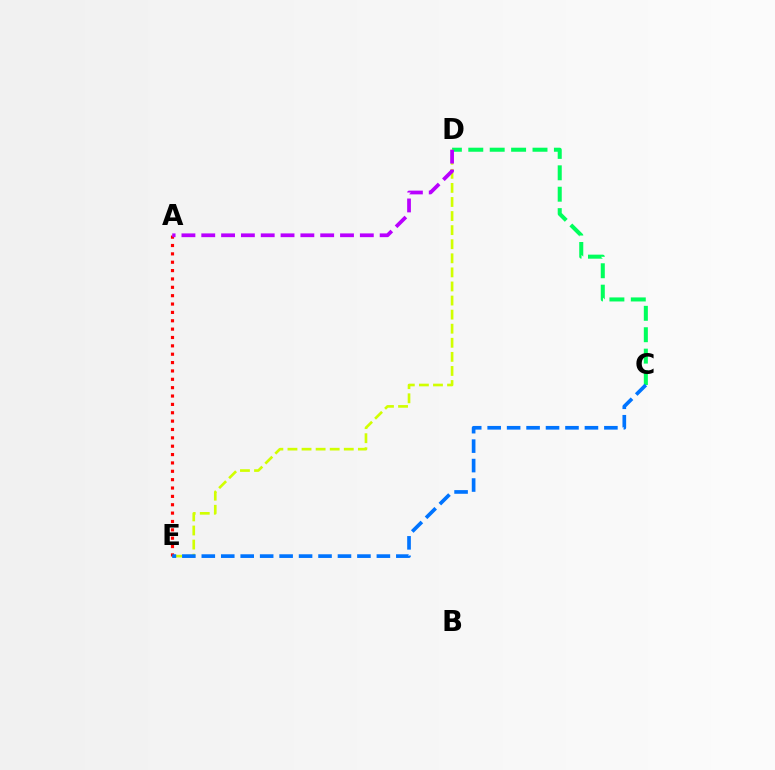{('C', 'D'): [{'color': '#00ff5c', 'line_style': 'dashed', 'thickness': 2.91}], ('D', 'E'): [{'color': '#d1ff00', 'line_style': 'dashed', 'thickness': 1.91}], ('A', 'E'): [{'color': '#ff0000', 'line_style': 'dotted', 'thickness': 2.27}], ('A', 'D'): [{'color': '#b900ff', 'line_style': 'dashed', 'thickness': 2.69}], ('C', 'E'): [{'color': '#0074ff', 'line_style': 'dashed', 'thickness': 2.64}]}